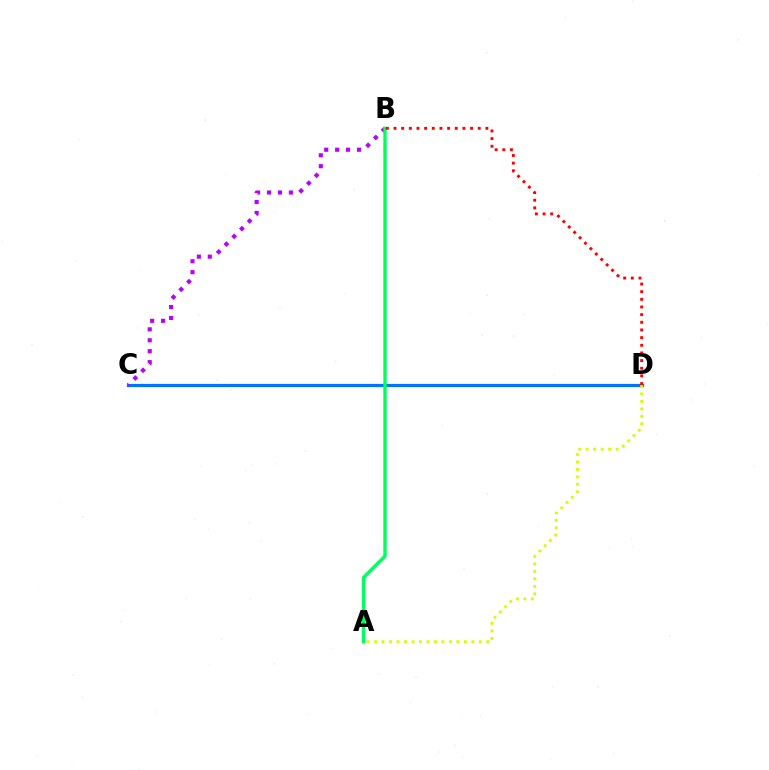{('C', 'D'): [{'color': '#0074ff', 'line_style': 'solid', 'thickness': 2.31}], ('B', 'C'): [{'color': '#b900ff', 'line_style': 'dotted', 'thickness': 2.97}], ('A', 'B'): [{'color': '#00ff5c', 'line_style': 'solid', 'thickness': 2.4}], ('A', 'D'): [{'color': '#d1ff00', 'line_style': 'dotted', 'thickness': 2.03}], ('B', 'D'): [{'color': '#ff0000', 'line_style': 'dotted', 'thickness': 2.08}]}